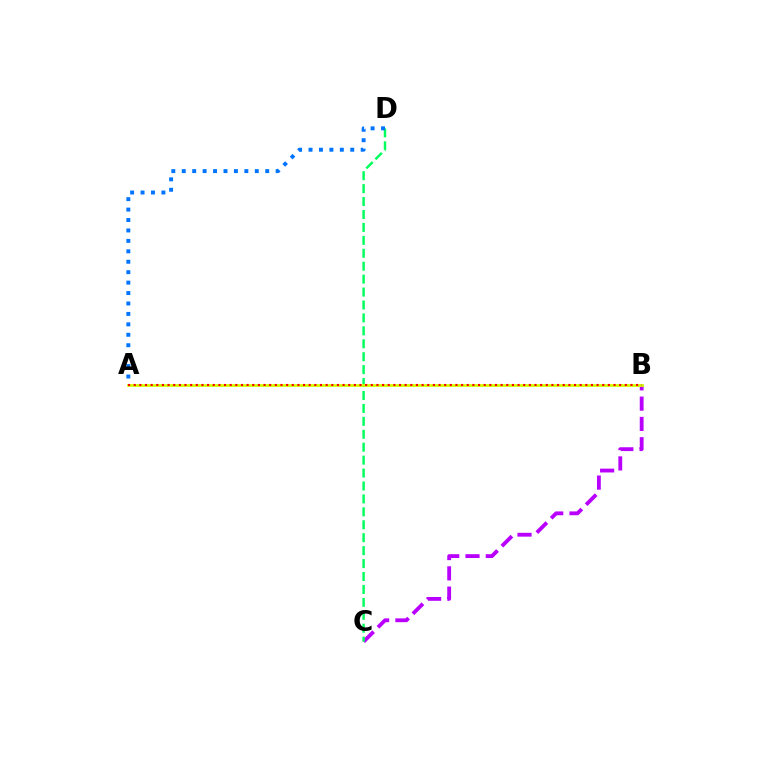{('B', 'C'): [{'color': '#b900ff', 'line_style': 'dashed', 'thickness': 2.76}], ('C', 'D'): [{'color': '#00ff5c', 'line_style': 'dashed', 'thickness': 1.76}], ('A', 'D'): [{'color': '#0074ff', 'line_style': 'dotted', 'thickness': 2.83}], ('A', 'B'): [{'color': '#d1ff00', 'line_style': 'solid', 'thickness': 2.0}, {'color': '#ff0000', 'line_style': 'dotted', 'thickness': 1.53}]}